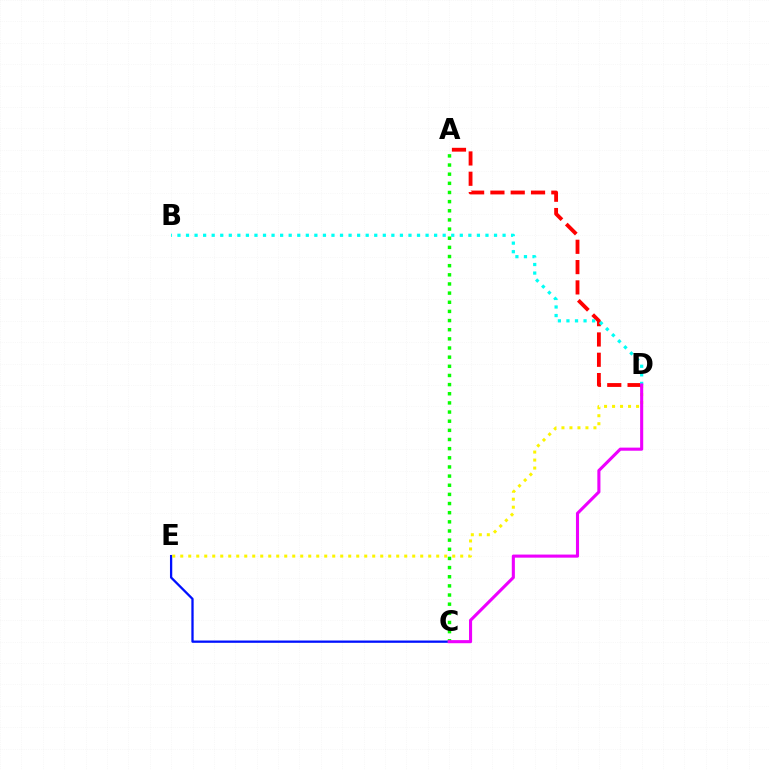{('C', 'E'): [{'color': '#0010ff', 'line_style': 'solid', 'thickness': 1.65}], ('A', 'C'): [{'color': '#08ff00', 'line_style': 'dotted', 'thickness': 2.49}], ('D', 'E'): [{'color': '#fcf500', 'line_style': 'dotted', 'thickness': 2.17}], ('A', 'D'): [{'color': '#ff0000', 'line_style': 'dashed', 'thickness': 2.76}], ('B', 'D'): [{'color': '#00fff6', 'line_style': 'dotted', 'thickness': 2.32}], ('C', 'D'): [{'color': '#ee00ff', 'line_style': 'solid', 'thickness': 2.23}]}